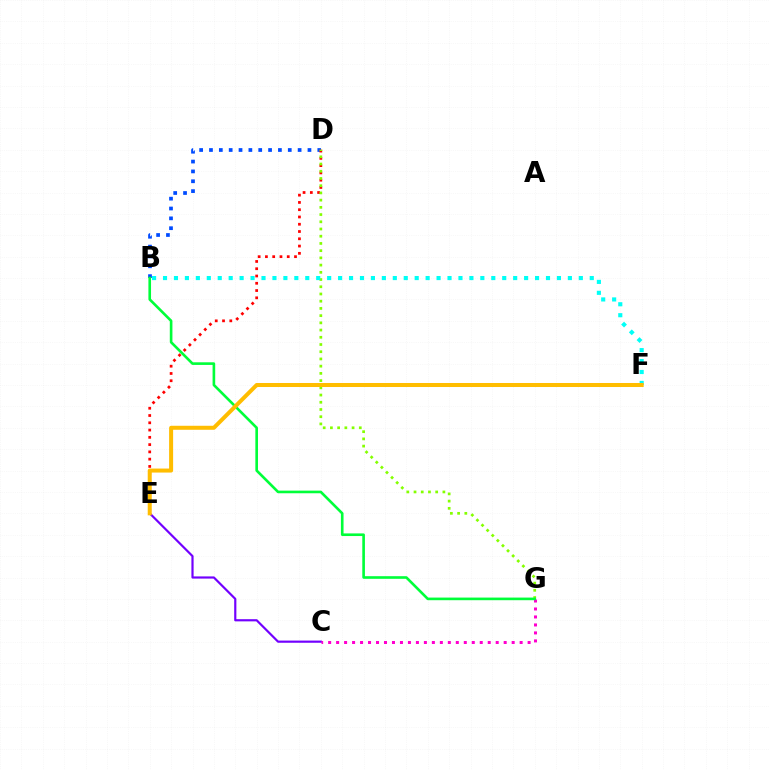{('B', 'D'): [{'color': '#004bff', 'line_style': 'dotted', 'thickness': 2.68}], ('D', 'E'): [{'color': '#ff0000', 'line_style': 'dotted', 'thickness': 1.98}], ('D', 'G'): [{'color': '#84ff00', 'line_style': 'dotted', 'thickness': 1.96}], ('B', 'F'): [{'color': '#00fff6', 'line_style': 'dotted', 'thickness': 2.97}], ('C', 'E'): [{'color': '#7200ff', 'line_style': 'solid', 'thickness': 1.57}], ('C', 'G'): [{'color': '#ff00cf', 'line_style': 'dotted', 'thickness': 2.17}], ('B', 'G'): [{'color': '#00ff39', 'line_style': 'solid', 'thickness': 1.9}], ('E', 'F'): [{'color': '#ffbd00', 'line_style': 'solid', 'thickness': 2.89}]}